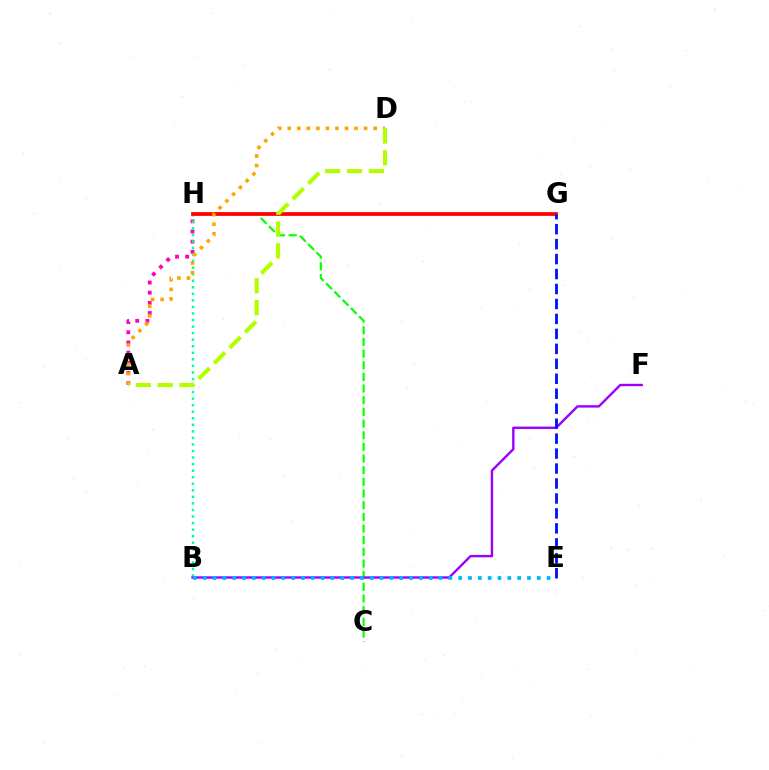{('C', 'H'): [{'color': '#08ff00', 'line_style': 'dashed', 'thickness': 1.58}], ('A', 'H'): [{'color': '#ff00bd', 'line_style': 'dotted', 'thickness': 2.76}], ('B', 'H'): [{'color': '#00ff9d', 'line_style': 'dotted', 'thickness': 1.78}], ('G', 'H'): [{'color': '#ff0000', 'line_style': 'solid', 'thickness': 2.69}], ('B', 'F'): [{'color': '#9b00ff', 'line_style': 'solid', 'thickness': 1.72}], ('A', 'D'): [{'color': '#ffa500', 'line_style': 'dotted', 'thickness': 2.59}, {'color': '#b3ff00', 'line_style': 'dashed', 'thickness': 2.97}], ('B', 'E'): [{'color': '#00b5ff', 'line_style': 'dotted', 'thickness': 2.67}], ('E', 'G'): [{'color': '#0010ff', 'line_style': 'dashed', 'thickness': 2.03}]}